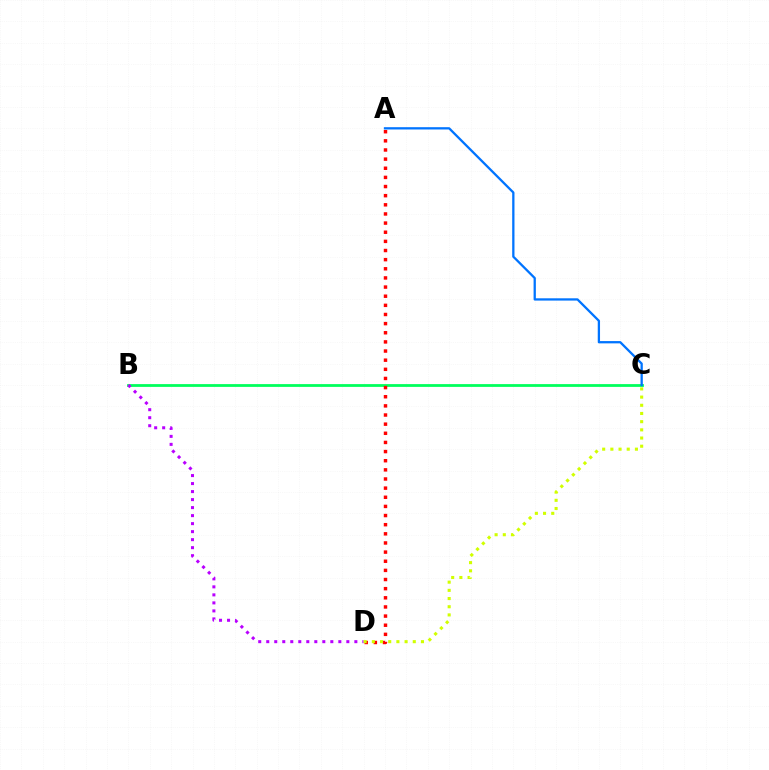{('B', 'C'): [{'color': '#00ff5c', 'line_style': 'solid', 'thickness': 2.0}], ('A', 'D'): [{'color': '#ff0000', 'line_style': 'dotted', 'thickness': 2.48}], ('B', 'D'): [{'color': '#b900ff', 'line_style': 'dotted', 'thickness': 2.18}], ('C', 'D'): [{'color': '#d1ff00', 'line_style': 'dotted', 'thickness': 2.22}], ('A', 'C'): [{'color': '#0074ff', 'line_style': 'solid', 'thickness': 1.65}]}